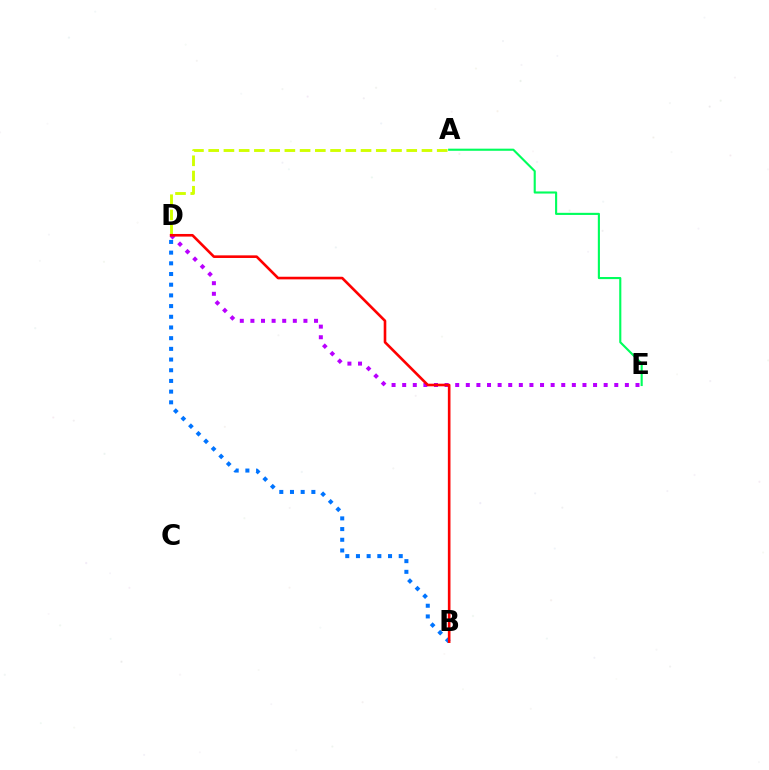{('A', 'E'): [{'color': '#00ff5c', 'line_style': 'solid', 'thickness': 1.53}], ('A', 'D'): [{'color': '#d1ff00', 'line_style': 'dashed', 'thickness': 2.07}], ('D', 'E'): [{'color': '#b900ff', 'line_style': 'dotted', 'thickness': 2.88}], ('B', 'D'): [{'color': '#0074ff', 'line_style': 'dotted', 'thickness': 2.9}, {'color': '#ff0000', 'line_style': 'solid', 'thickness': 1.89}]}